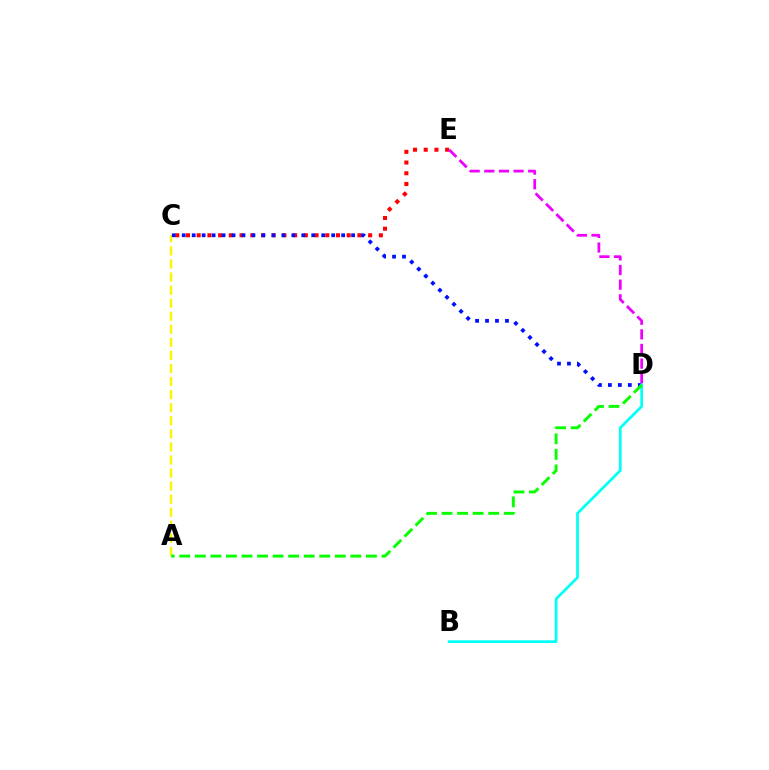{('A', 'C'): [{'color': '#fcf500', 'line_style': 'dashed', 'thickness': 1.78}], ('C', 'E'): [{'color': '#ff0000', 'line_style': 'dotted', 'thickness': 2.91}], ('C', 'D'): [{'color': '#0010ff', 'line_style': 'dotted', 'thickness': 2.71}], ('D', 'E'): [{'color': '#ee00ff', 'line_style': 'dashed', 'thickness': 1.99}], ('B', 'D'): [{'color': '#00fff6', 'line_style': 'solid', 'thickness': 1.96}], ('A', 'D'): [{'color': '#08ff00', 'line_style': 'dashed', 'thickness': 2.11}]}